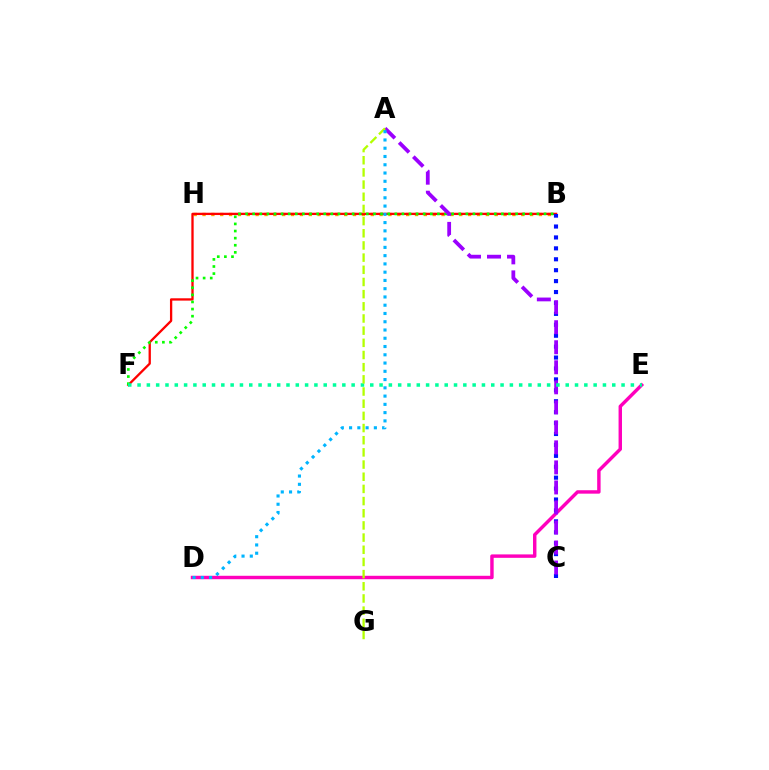{('B', 'H'): [{'color': '#ffa500', 'line_style': 'dotted', 'thickness': 2.41}], ('D', 'E'): [{'color': '#ff00bd', 'line_style': 'solid', 'thickness': 2.47}], ('B', 'F'): [{'color': '#ff0000', 'line_style': 'solid', 'thickness': 1.66}, {'color': '#08ff00', 'line_style': 'dotted', 'thickness': 1.93}], ('B', 'C'): [{'color': '#0010ff', 'line_style': 'dotted', 'thickness': 2.97}], ('A', 'C'): [{'color': '#9b00ff', 'line_style': 'dashed', 'thickness': 2.72}], ('E', 'F'): [{'color': '#00ff9d', 'line_style': 'dotted', 'thickness': 2.53}], ('A', 'G'): [{'color': '#b3ff00', 'line_style': 'dashed', 'thickness': 1.65}], ('A', 'D'): [{'color': '#00b5ff', 'line_style': 'dotted', 'thickness': 2.24}]}